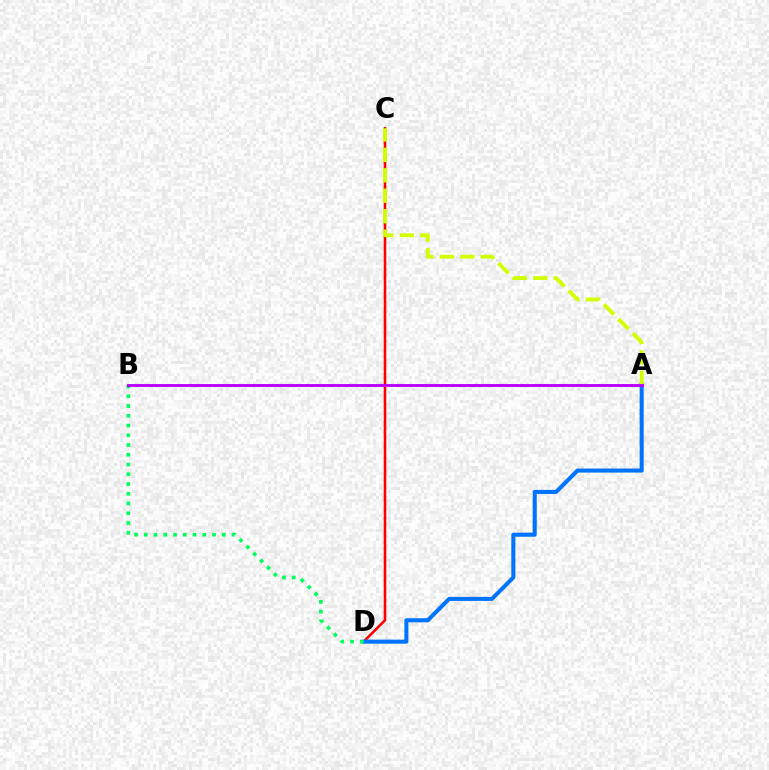{('C', 'D'): [{'color': '#ff0000', 'line_style': 'solid', 'thickness': 1.86}], ('A', 'D'): [{'color': '#0074ff', 'line_style': 'solid', 'thickness': 2.92}], ('B', 'D'): [{'color': '#00ff5c', 'line_style': 'dotted', 'thickness': 2.65}], ('A', 'C'): [{'color': '#d1ff00', 'line_style': 'dashed', 'thickness': 2.78}], ('A', 'B'): [{'color': '#b900ff', 'line_style': 'solid', 'thickness': 2.06}]}